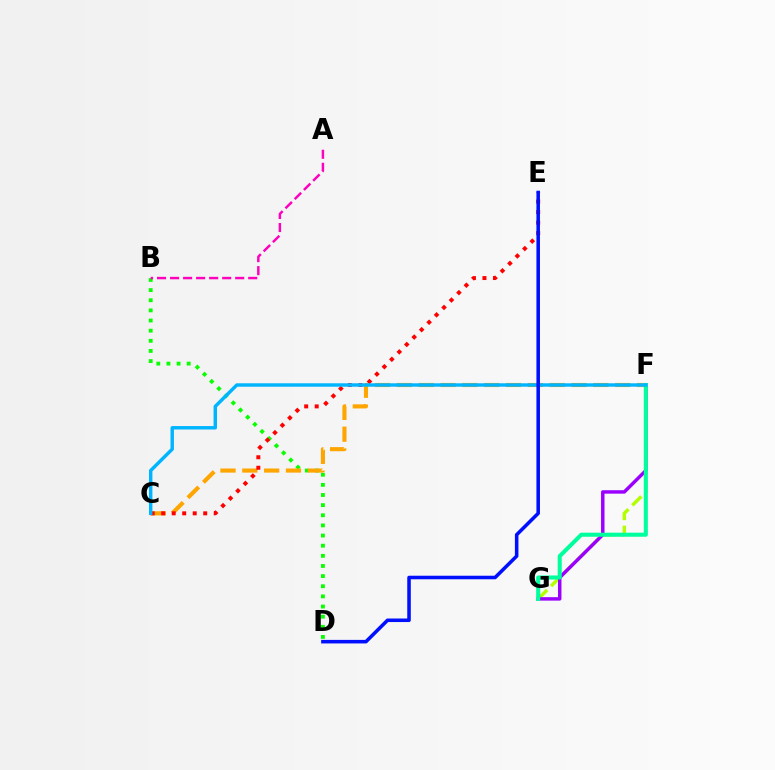{('B', 'D'): [{'color': '#08ff00', 'line_style': 'dotted', 'thickness': 2.75}], ('A', 'B'): [{'color': '#ff00bd', 'line_style': 'dashed', 'thickness': 1.77}], ('F', 'G'): [{'color': '#b3ff00', 'line_style': 'dashed', 'thickness': 2.47}, {'color': '#9b00ff', 'line_style': 'solid', 'thickness': 2.48}, {'color': '#00ff9d', 'line_style': 'solid', 'thickness': 2.92}], ('C', 'F'): [{'color': '#ffa500', 'line_style': 'dashed', 'thickness': 2.97}, {'color': '#00b5ff', 'line_style': 'solid', 'thickness': 2.47}], ('C', 'E'): [{'color': '#ff0000', 'line_style': 'dotted', 'thickness': 2.86}], ('D', 'E'): [{'color': '#0010ff', 'line_style': 'solid', 'thickness': 2.55}]}